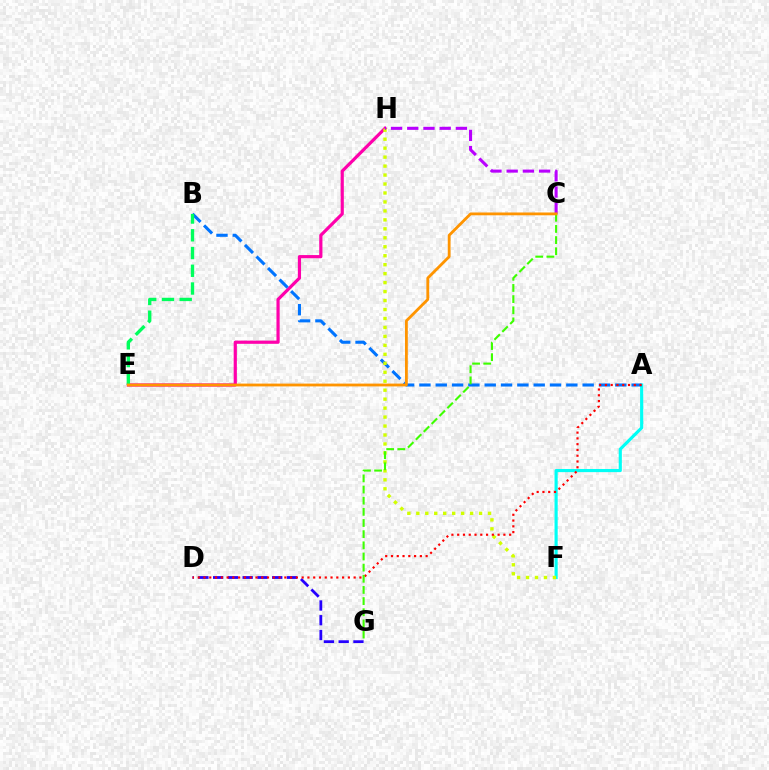{('A', 'F'): [{'color': '#00fff6', 'line_style': 'solid', 'thickness': 2.26}], ('E', 'H'): [{'color': '#ff00ac', 'line_style': 'solid', 'thickness': 2.3}], ('A', 'B'): [{'color': '#0074ff', 'line_style': 'dashed', 'thickness': 2.22}], ('F', 'H'): [{'color': '#d1ff00', 'line_style': 'dotted', 'thickness': 2.44}], ('D', 'G'): [{'color': '#2500ff', 'line_style': 'dashed', 'thickness': 2.01}], ('C', 'H'): [{'color': '#b900ff', 'line_style': 'dashed', 'thickness': 2.2}], ('B', 'E'): [{'color': '#00ff5c', 'line_style': 'dashed', 'thickness': 2.41}], ('A', 'D'): [{'color': '#ff0000', 'line_style': 'dotted', 'thickness': 1.57}], ('C', 'G'): [{'color': '#3dff00', 'line_style': 'dashed', 'thickness': 1.52}], ('C', 'E'): [{'color': '#ff9400', 'line_style': 'solid', 'thickness': 2.02}]}